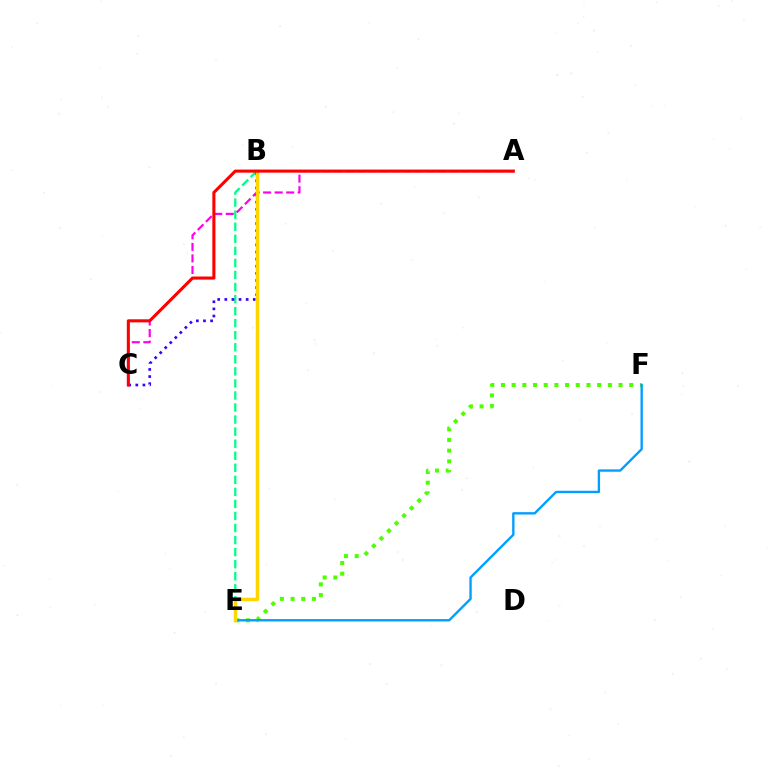{('E', 'F'): [{'color': '#4fff00', 'line_style': 'dotted', 'thickness': 2.9}, {'color': '#009eff', 'line_style': 'solid', 'thickness': 1.7}], ('B', 'E'): [{'color': '#00ff86', 'line_style': 'dashed', 'thickness': 1.64}, {'color': '#ffd500', 'line_style': 'solid', 'thickness': 2.51}], ('A', 'C'): [{'color': '#ff00ed', 'line_style': 'dashed', 'thickness': 1.57}, {'color': '#ff0000', 'line_style': 'solid', 'thickness': 2.22}], ('B', 'C'): [{'color': '#3700ff', 'line_style': 'dotted', 'thickness': 1.93}]}